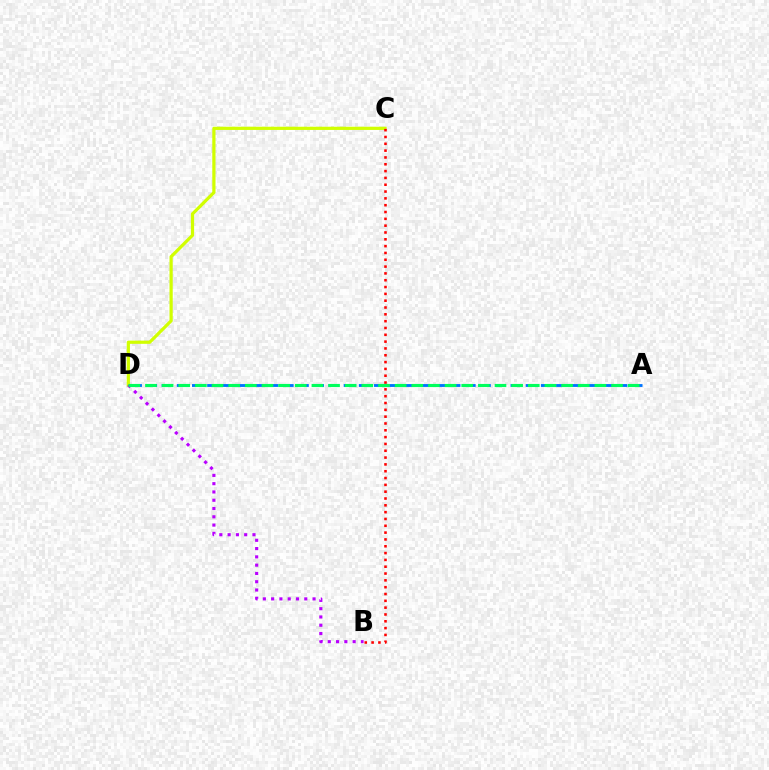{('C', 'D'): [{'color': '#d1ff00', 'line_style': 'solid', 'thickness': 2.32}], ('A', 'D'): [{'color': '#0074ff', 'line_style': 'dashed', 'thickness': 2.06}, {'color': '#00ff5c', 'line_style': 'dashed', 'thickness': 2.26}], ('B', 'D'): [{'color': '#b900ff', 'line_style': 'dotted', 'thickness': 2.25}], ('B', 'C'): [{'color': '#ff0000', 'line_style': 'dotted', 'thickness': 1.85}]}